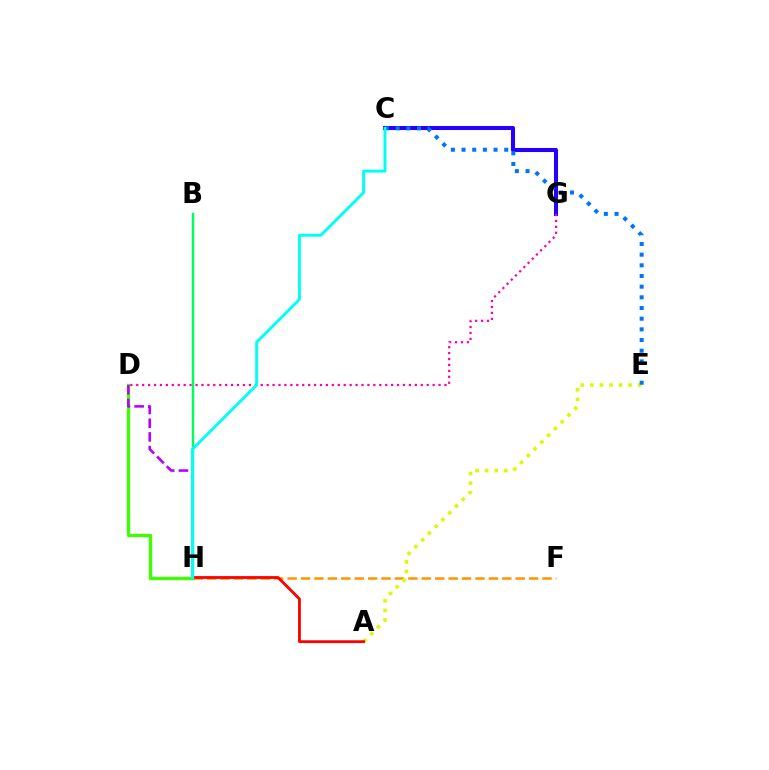{('C', 'G'): [{'color': '#2500ff', 'line_style': 'solid', 'thickness': 2.92}], ('D', 'H'): [{'color': '#3dff00', 'line_style': 'solid', 'thickness': 2.39}, {'color': '#b900ff', 'line_style': 'dashed', 'thickness': 1.86}], ('F', 'H'): [{'color': '#ff9400', 'line_style': 'dashed', 'thickness': 1.82}], ('A', 'E'): [{'color': '#d1ff00', 'line_style': 'dotted', 'thickness': 2.6}], ('C', 'E'): [{'color': '#0074ff', 'line_style': 'dotted', 'thickness': 2.9}], ('A', 'H'): [{'color': '#ff0000', 'line_style': 'solid', 'thickness': 2.02}], ('D', 'G'): [{'color': '#ff00ac', 'line_style': 'dotted', 'thickness': 1.61}], ('B', 'H'): [{'color': '#00ff5c', 'line_style': 'solid', 'thickness': 1.77}], ('C', 'H'): [{'color': '#00fff6', 'line_style': 'solid', 'thickness': 2.11}]}